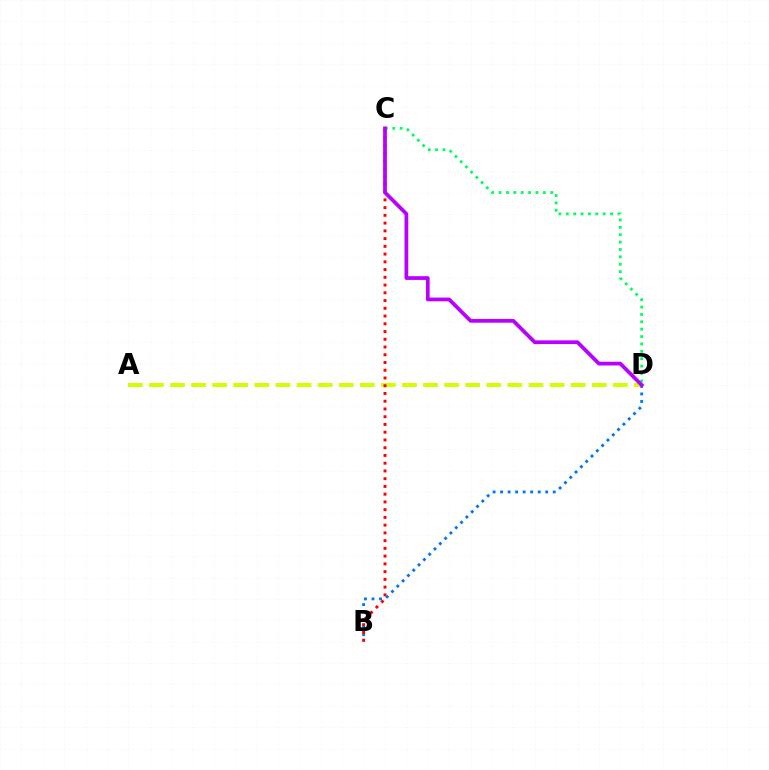{('A', 'D'): [{'color': '#d1ff00', 'line_style': 'dashed', 'thickness': 2.86}], ('B', 'D'): [{'color': '#0074ff', 'line_style': 'dotted', 'thickness': 2.04}], ('B', 'C'): [{'color': '#ff0000', 'line_style': 'dotted', 'thickness': 2.1}], ('C', 'D'): [{'color': '#00ff5c', 'line_style': 'dotted', 'thickness': 2.01}, {'color': '#b900ff', 'line_style': 'solid', 'thickness': 2.7}]}